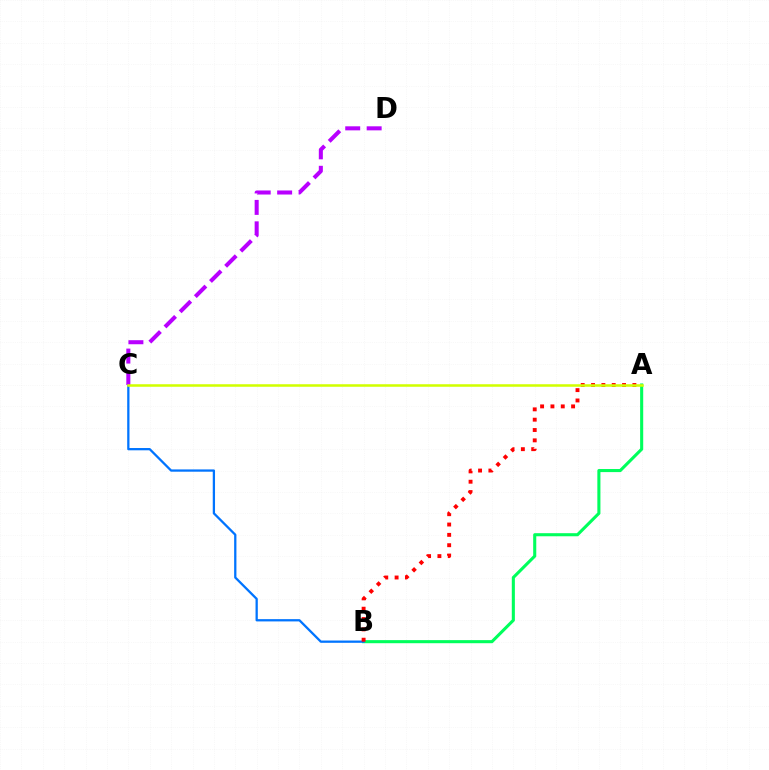{('A', 'B'): [{'color': '#00ff5c', 'line_style': 'solid', 'thickness': 2.22}, {'color': '#ff0000', 'line_style': 'dotted', 'thickness': 2.81}], ('B', 'C'): [{'color': '#0074ff', 'line_style': 'solid', 'thickness': 1.64}], ('C', 'D'): [{'color': '#b900ff', 'line_style': 'dashed', 'thickness': 2.91}], ('A', 'C'): [{'color': '#d1ff00', 'line_style': 'solid', 'thickness': 1.82}]}